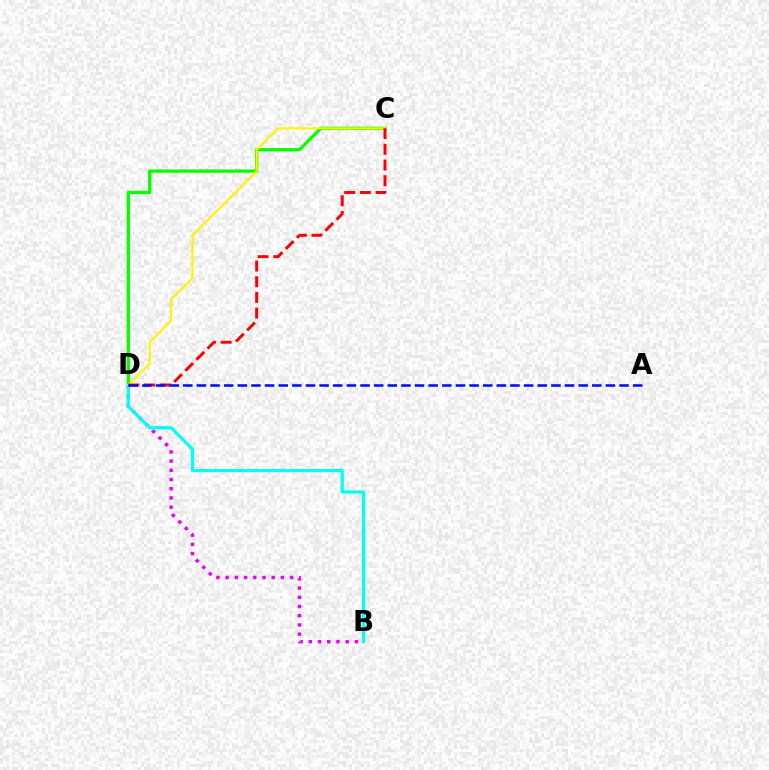{('C', 'D'): [{'color': '#08ff00', 'line_style': 'solid', 'thickness': 2.37}, {'color': '#fcf500', 'line_style': 'solid', 'thickness': 1.54}, {'color': '#ff0000', 'line_style': 'dashed', 'thickness': 2.13}], ('B', 'D'): [{'color': '#ee00ff', 'line_style': 'dotted', 'thickness': 2.5}, {'color': '#00fff6', 'line_style': 'solid', 'thickness': 2.31}], ('A', 'D'): [{'color': '#0010ff', 'line_style': 'dashed', 'thickness': 1.85}]}